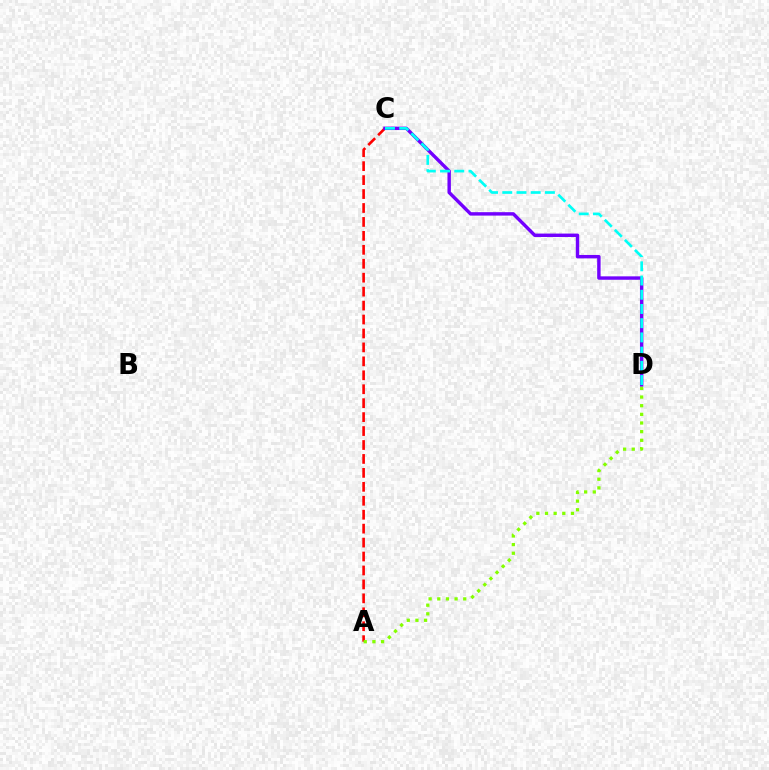{('A', 'C'): [{'color': '#ff0000', 'line_style': 'dashed', 'thickness': 1.89}], ('C', 'D'): [{'color': '#7200ff', 'line_style': 'solid', 'thickness': 2.46}, {'color': '#00fff6', 'line_style': 'dashed', 'thickness': 1.93}], ('A', 'D'): [{'color': '#84ff00', 'line_style': 'dotted', 'thickness': 2.35}]}